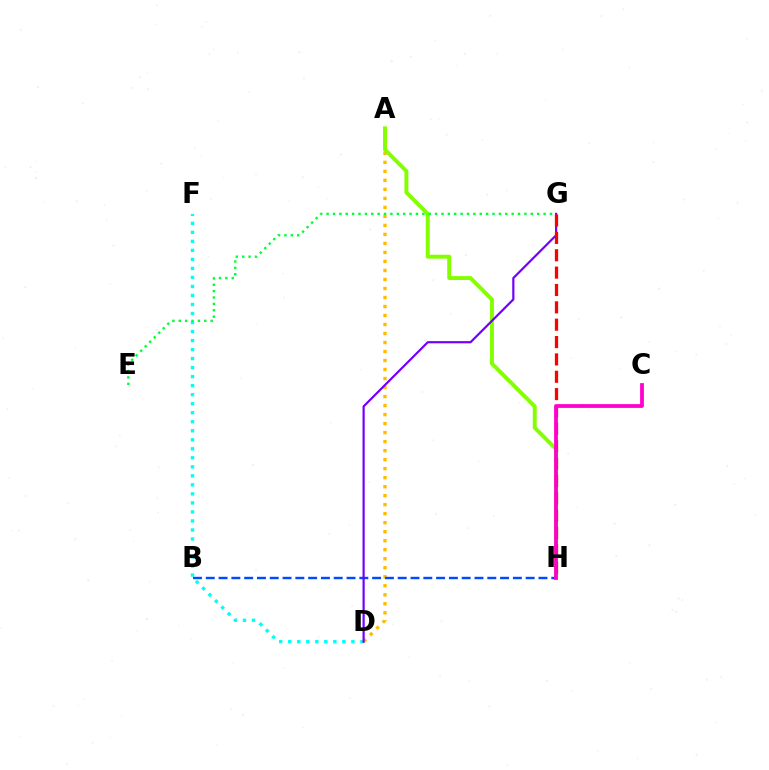{('D', 'F'): [{'color': '#00fff6', 'line_style': 'dotted', 'thickness': 2.45}], ('A', 'D'): [{'color': '#ffbd00', 'line_style': 'dotted', 'thickness': 2.45}], ('A', 'H'): [{'color': '#84ff00', 'line_style': 'solid', 'thickness': 2.83}], ('B', 'H'): [{'color': '#004bff', 'line_style': 'dashed', 'thickness': 1.74}], ('E', 'G'): [{'color': '#00ff39', 'line_style': 'dotted', 'thickness': 1.73}], ('D', 'G'): [{'color': '#7200ff', 'line_style': 'solid', 'thickness': 1.58}], ('G', 'H'): [{'color': '#ff0000', 'line_style': 'dashed', 'thickness': 2.36}], ('C', 'H'): [{'color': '#ff00cf', 'line_style': 'solid', 'thickness': 2.71}]}